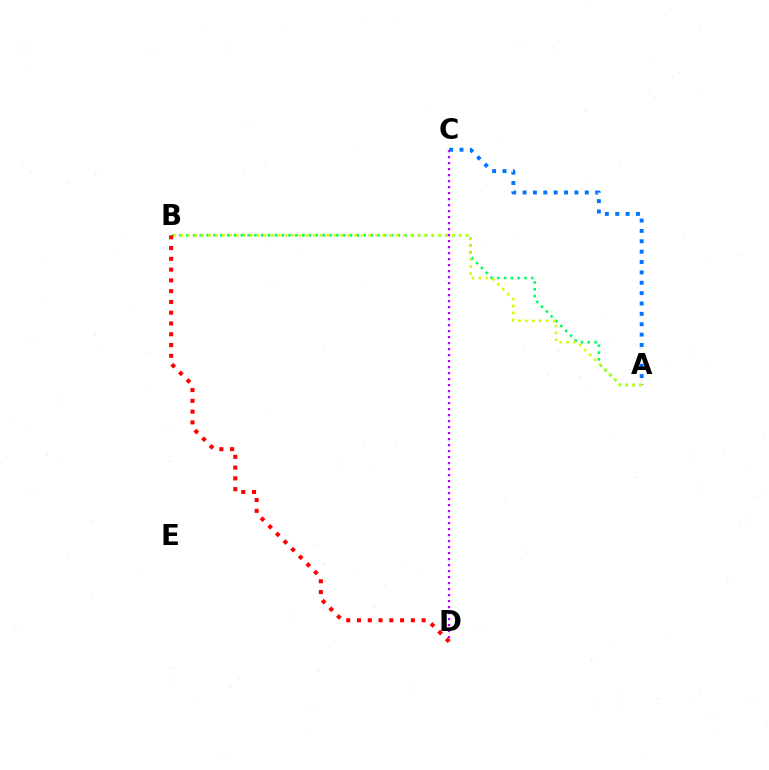{('C', 'D'): [{'color': '#b900ff', 'line_style': 'dotted', 'thickness': 1.63}], ('A', 'B'): [{'color': '#00ff5c', 'line_style': 'dotted', 'thickness': 1.85}, {'color': '#d1ff00', 'line_style': 'dotted', 'thickness': 1.89}], ('A', 'C'): [{'color': '#0074ff', 'line_style': 'dotted', 'thickness': 2.82}], ('B', 'D'): [{'color': '#ff0000', 'line_style': 'dotted', 'thickness': 2.93}]}